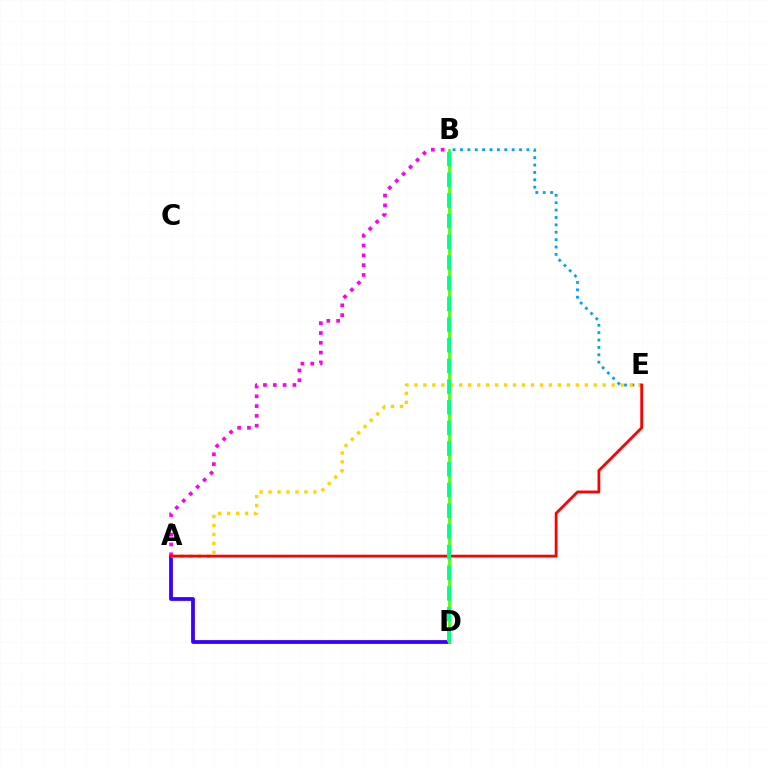{('B', 'E'): [{'color': '#009eff', 'line_style': 'dotted', 'thickness': 2.01}], ('A', 'D'): [{'color': '#3700ff', 'line_style': 'solid', 'thickness': 2.71}], ('B', 'D'): [{'color': '#4fff00', 'line_style': 'solid', 'thickness': 1.97}, {'color': '#00ff86', 'line_style': 'dashed', 'thickness': 2.81}], ('A', 'E'): [{'color': '#ffd500', 'line_style': 'dotted', 'thickness': 2.44}, {'color': '#ff0000', 'line_style': 'solid', 'thickness': 2.0}], ('A', 'B'): [{'color': '#ff00ed', 'line_style': 'dotted', 'thickness': 2.66}]}